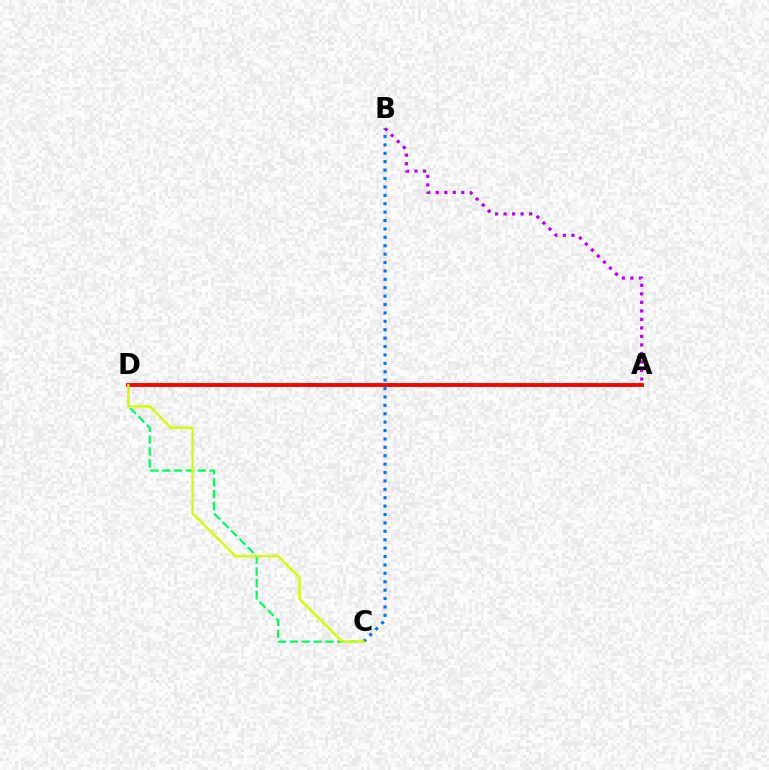{('C', 'D'): [{'color': '#00ff5c', 'line_style': 'dashed', 'thickness': 1.61}, {'color': '#d1ff00', 'line_style': 'solid', 'thickness': 1.73}], ('A', 'D'): [{'color': '#ff0000', 'line_style': 'solid', 'thickness': 2.78}], ('B', 'C'): [{'color': '#0074ff', 'line_style': 'dotted', 'thickness': 2.28}], ('A', 'B'): [{'color': '#b900ff', 'line_style': 'dotted', 'thickness': 2.32}]}